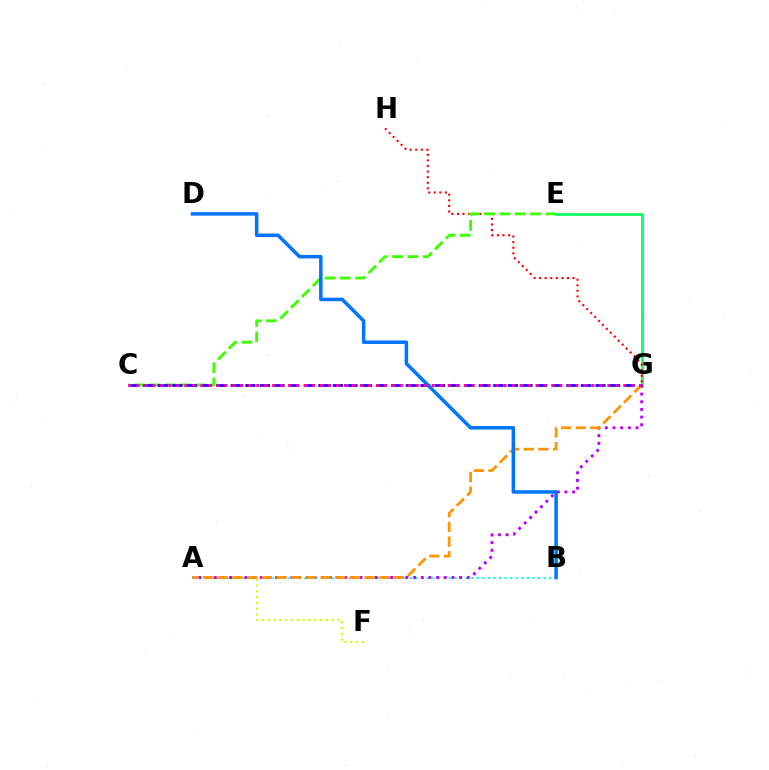{('A', 'F'): [{'color': '#d1ff00', 'line_style': 'dotted', 'thickness': 1.58}], ('A', 'B'): [{'color': '#00fff6', 'line_style': 'dotted', 'thickness': 1.51}], ('E', 'G'): [{'color': '#00ff5c', 'line_style': 'solid', 'thickness': 1.93}], ('G', 'H'): [{'color': '#ff0000', 'line_style': 'dotted', 'thickness': 1.51}], ('A', 'G'): [{'color': '#b900ff', 'line_style': 'dotted', 'thickness': 2.08}, {'color': '#ff9400', 'line_style': 'dashed', 'thickness': 2.0}], ('C', 'E'): [{'color': '#3dff00', 'line_style': 'dashed', 'thickness': 2.08}], ('C', 'G'): [{'color': '#2500ff', 'line_style': 'dashed', 'thickness': 1.98}, {'color': '#ff00ac', 'line_style': 'dotted', 'thickness': 2.17}], ('B', 'D'): [{'color': '#0074ff', 'line_style': 'solid', 'thickness': 2.52}]}